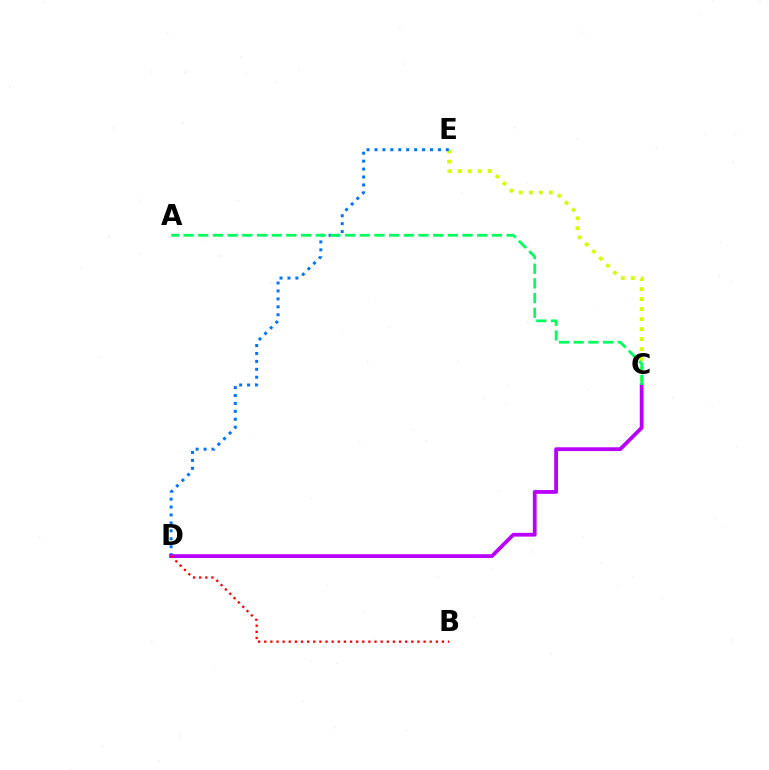{('C', 'E'): [{'color': '#d1ff00', 'line_style': 'dotted', 'thickness': 2.72}], ('D', 'E'): [{'color': '#0074ff', 'line_style': 'dotted', 'thickness': 2.15}], ('C', 'D'): [{'color': '#b900ff', 'line_style': 'solid', 'thickness': 2.73}], ('A', 'C'): [{'color': '#00ff5c', 'line_style': 'dashed', 'thickness': 1.99}], ('B', 'D'): [{'color': '#ff0000', 'line_style': 'dotted', 'thickness': 1.66}]}